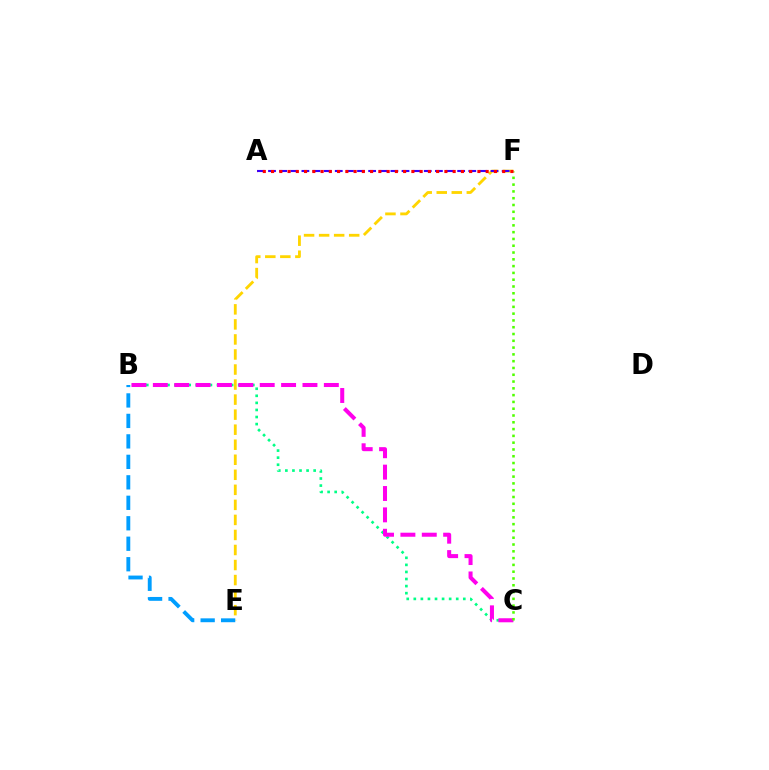{('B', 'C'): [{'color': '#00ff86', 'line_style': 'dotted', 'thickness': 1.92}, {'color': '#ff00ed', 'line_style': 'dashed', 'thickness': 2.9}], ('E', 'F'): [{'color': '#ffd500', 'line_style': 'dashed', 'thickness': 2.04}], ('C', 'F'): [{'color': '#4fff00', 'line_style': 'dotted', 'thickness': 1.84}], ('A', 'F'): [{'color': '#3700ff', 'line_style': 'dashed', 'thickness': 1.51}, {'color': '#ff0000', 'line_style': 'dotted', 'thickness': 2.24}], ('B', 'E'): [{'color': '#009eff', 'line_style': 'dashed', 'thickness': 2.78}]}